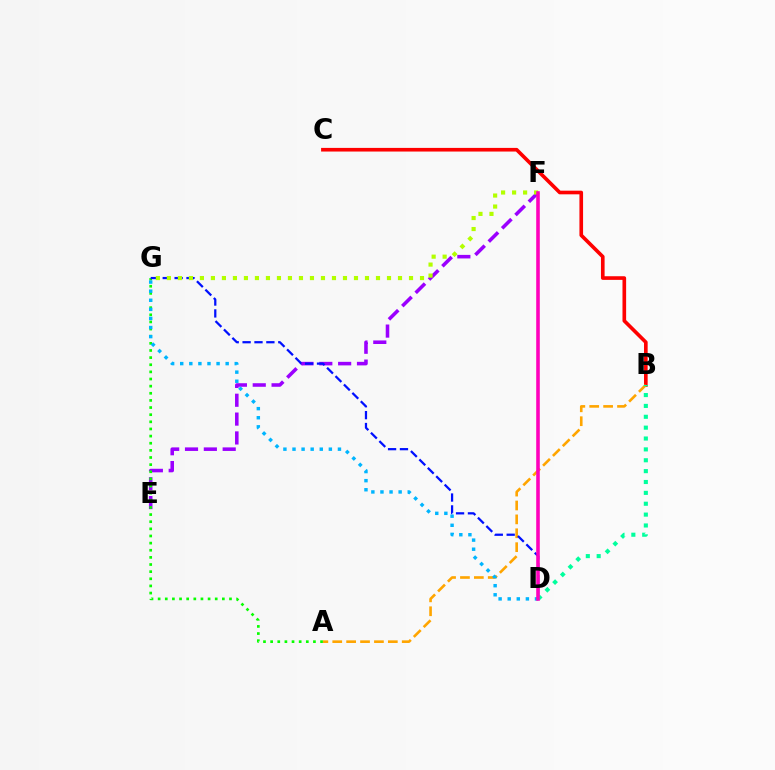{('B', 'C'): [{'color': '#ff0000', 'line_style': 'solid', 'thickness': 2.62}], ('E', 'F'): [{'color': '#9b00ff', 'line_style': 'dashed', 'thickness': 2.56}], ('A', 'G'): [{'color': '#08ff00', 'line_style': 'dotted', 'thickness': 1.94}], ('A', 'B'): [{'color': '#ffa500', 'line_style': 'dashed', 'thickness': 1.89}], ('D', 'G'): [{'color': '#00b5ff', 'line_style': 'dotted', 'thickness': 2.47}, {'color': '#0010ff', 'line_style': 'dashed', 'thickness': 1.62}], ('F', 'G'): [{'color': '#b3ff00', 'line_style': 'dotted', 'thickness': 2.99}], ('B', 'D'): [{'color': '#00ff9d', 'line_style': 'dotted', 'thickness': 2.95}], ('D', 'F'): [{'color': '#ff00bd', 'line_style': 'solid', 'thickness': 2.57}]}